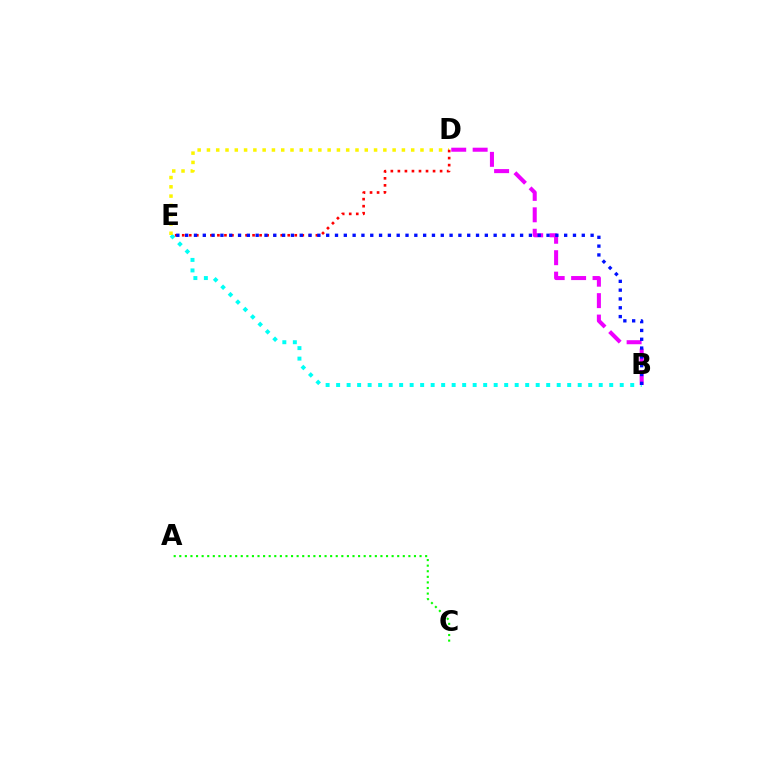{('B', 'D'): [{'color': '#ee00ff', 'line_style': 'dashed', 'thickness': 2.91}], ('B', 'E'): [{'color': '#00fff6', 'line_style': 'dotted', 'thickness': 2.85}, {'color': '#0010ff', 'line_style': 'dotted', 'thickness': 2.39}], ('D', 'E'): [{'color': '#fcf500', 'line_style': 'dotted', 'thickness': 2.52}, {'color': '#ff0000', 'line_style': 'dotted', 'thickness': 1.91}], ('A', 'C'): [{'color': '#08ff00', 'line_style': 'dotted', 'thickness': 1.52}]}